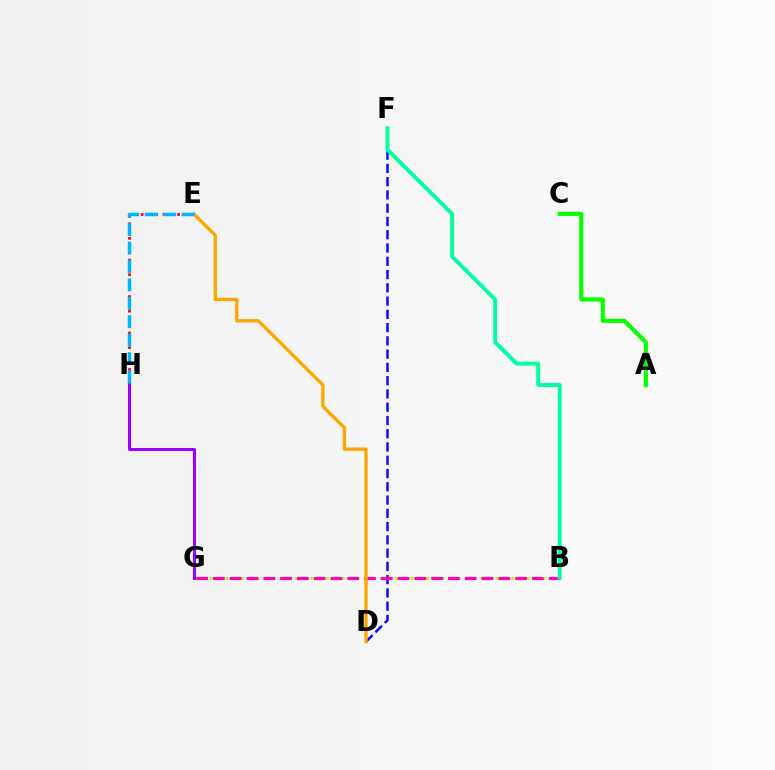{('B', 'G'): [{'color': '#b3ff00', 'line_style': 'dotted', 'thickness': 2.1}, {'color': '#ff00bd', 'line_style': 'dashed', 'thickness': 2.28}], ('E', 'H'): [{'color': '#ff0000', 'line_style': 'dotted', 'thickness': 1.98}, {'color': '#00b5ff', 'line_style': 'dashed', 'thickness': 2.5}], ('D', 'F'): [{'color': '#0010ff', 'line_style': 'dashed', 'thickness': 1.8}], ('G', 'H'): [{'color': '#9b00ff', 'line_style': 'solid', 'thickness': 2.17}], ('B', 'F'): [{'color': '#00ff9d', 'line_style': 'solid', 'thickness': 2.81}], ('D', 'E'): [{'color': '#ffa500', 'line_style': 'solid', 'thickness': 2.4}], ('A', 'C'): [{'color': '#08ff00', 'line_style': 'solid', 'thickness': 2.99}]}